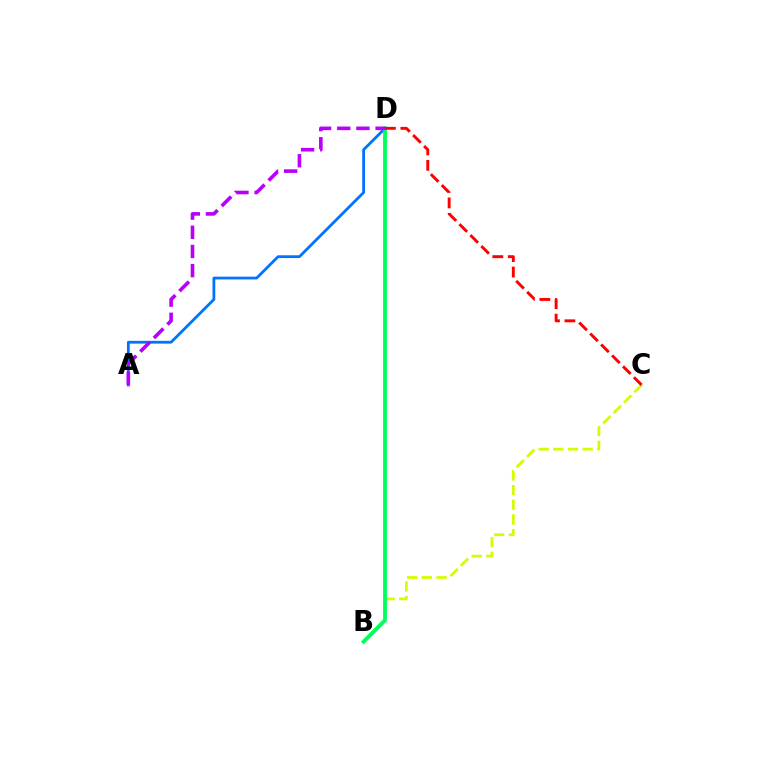{('A', 'D'): [{'color': '#0074ff', 'line_style': 'solid', 'thickness': 2.01}, {'color': '#b900ff', 'line_style': 'dashed', 'thickness': 2.61}], ('B', 'C'): [{'color': '#d1ff00', 'line_style': 'dashed', 'thickness': 1.99}], ('B', 'D'): [{'color': '#00ff5c', 'line_style': 'solid', 'thickness': 2.77}], ('C', 'D'): [{'color': '#ff0000', 'line_style': 'dashed', 'thickness': 2.1}]}